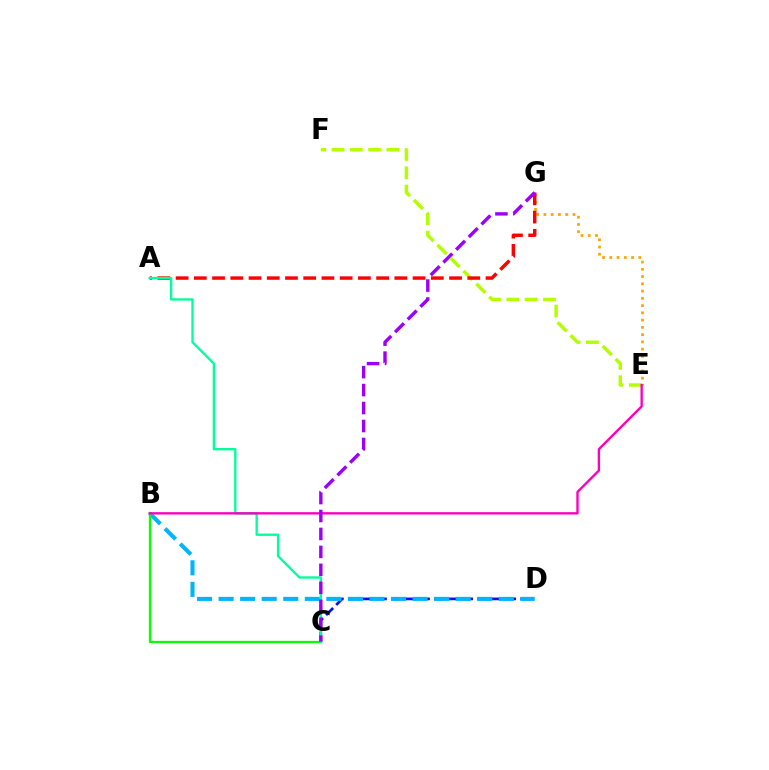{('E', 'G'): [{'color': '#ffa500', 'line_style': 'dotted', 'thickness': 1.97}], ('C', 'D'): [{'color': '#0010ff', 'line_style': 'dashed', 'thickness': 1.95}], ('E', 'F'): [{'color': '#b3ff00', 'line_style': 'dashed', 'thickness': 2.49}], ('B', 'D'): [{'color': '#00b5ff', 'line_style': 'dashed', 'thickness': 2.93}], ('A', 'G'): [{'color': '#ff0000', 'line_style': 'dashed', 'thickness': 2.48}], ('B', 'C'): [{'color': '#08ff00', 'line_style': 'solid', 'thickness': 1.65}], ('A', 'C'): [{'color': '#00ff9d', 'line_style': 'solid', 'thickness': 1.68}], ('B', 'E'): [{'color': '#ff00bd', 'line_style': 'solid', 'thickness': 1.71}], ('C', 'G'): [{'color': '#9b00ff', 'line_style': 'dashed', 'thickness': 2.44}]}